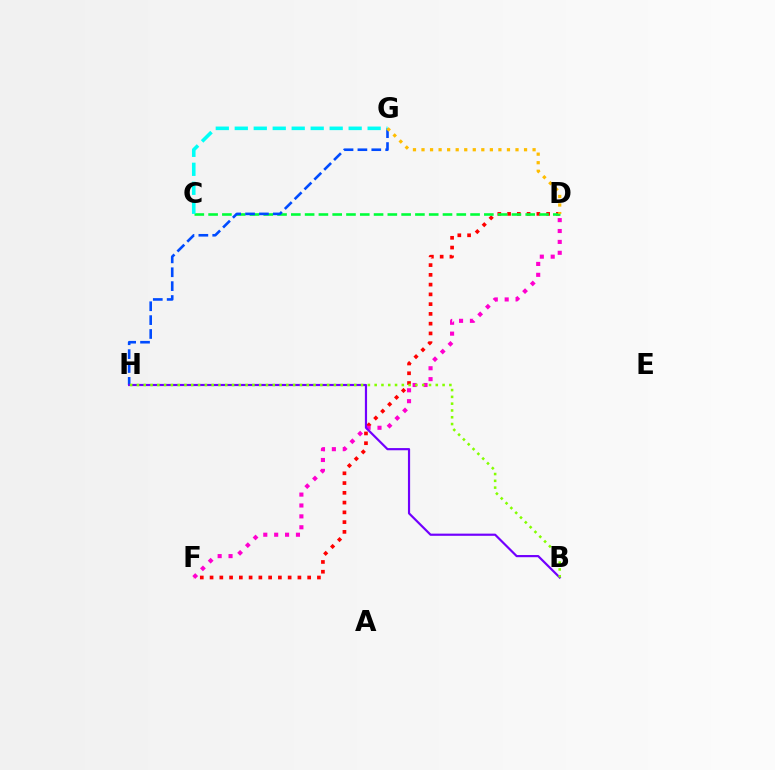{('D', 'F'): [{'color': '#ff0000', 'line_style': 'dotted', 'thickness': 2.65}, {'color': '#ff00cf', 'line_style': 'dotted', 'thickness': 2.96}], ('C', 'D'): [{'color': '#00ff39', 'line_style': 'dashed', 'thickness': 1.87}], ('G', 'H'): [{'color': '#004bff', 'line_style': 'dashed', 'thickness': 1.89}], ('C', 'G'): [{'color': '#00fff6', 'line_style': 'dashed', 'thickness': 2.58}], ('D', 'G'): [{'color': '#ffbd00', 'line_style': 'dotted', 'thickness': 2.32}], ('B', 'H'): [{'color': '#7200ff', 'line_style': 'solid', 'thickness': 1.57}, {'color': '#84ff00', 'line_style': 'dotted', 'thickness': 1.85}]}